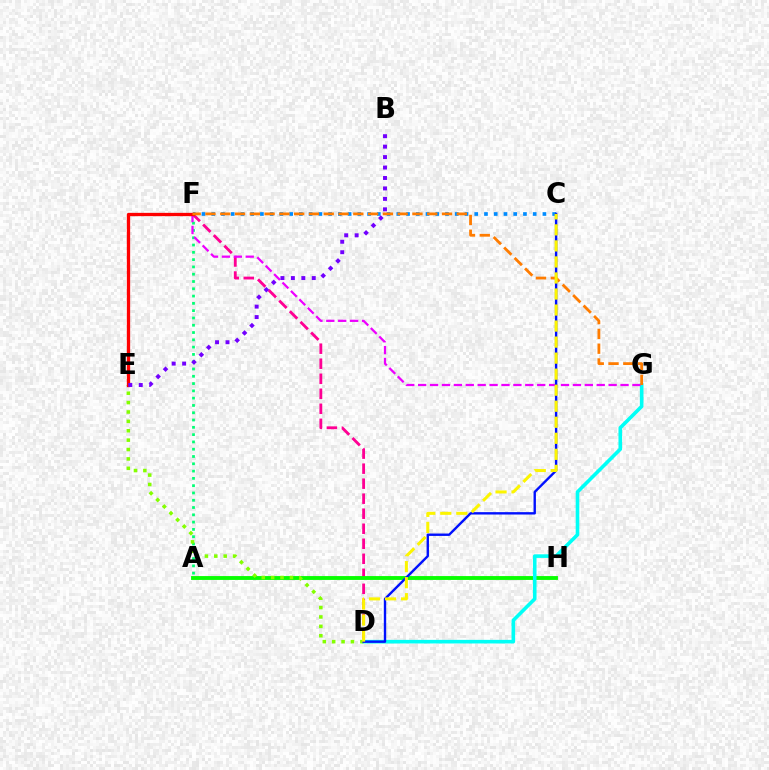{('A', 'F'): [{'color': '#00ff74', 'line_style': 'dotted', 'thickness': 1.98}], ('D', 'F'): [{'color': '#ff0094', 'line_style': 'dashed', 'thickness': 2.04}], ('A', 'H'): [{'color': '#08ff00', 'line_style': 'solid', 'thickness': 2.78}], ('C', 'F'): [{'color': '#008cff', 'line_style': 'dotted', 'thickness': 2.65}], ('D', 'G'): [{'color': '#00fff6', 'line_style': 'solid', 'thickness': 2.6}], ('F', 'G'): [{'color': '#ee00ff', 'line_style': 'dashed', 'thickness': 1.62}, {'color': '#ff7c00', 'line_style': 'dashed', 'thickness': 2.01}], ('D', 'E'): [{'color': '#84ff00', 'line_style': 'dotted', 'thickness': 2.55}], ('C', 'D'): [{'color': '#0010ff', 'line_style': 'solid', 'thickness': 1.72}, {'color': '#fcf500', 'line_style': 'dashed', 'thickness': 2.18}], ('E', 'F'): [{'color': '#ff0000', 'line_style': 'solid', 'thickness': 2.37}], ('B', 'E'): [{'color': '#7200ff', 'line_style': 'dotted', 'thickness': 2.84}]}